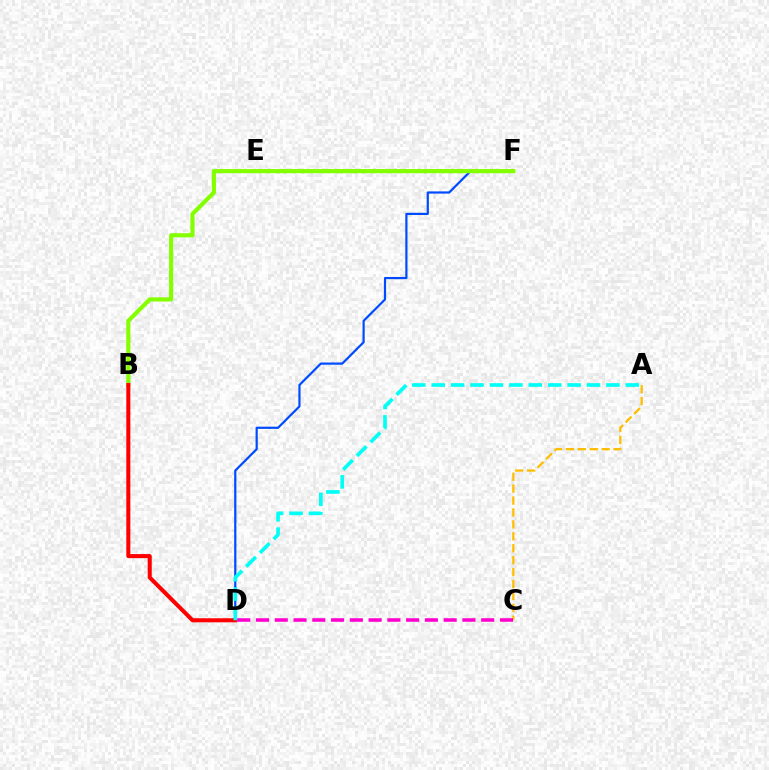{('E', 'F'): [{'color': '#7200ff', 'line_style': 'solid', 'thickness': 2.05}, {'color': '#00ff39', 'line_style': 'dotted', 'thickness': 2.37}], ('D', 'F'): [{'color': '#004bff', 'line_style': 'solid', 'thickness': 1.59}], ('A', 'C'): [{'color': '#ffbd00', 'line_style': 'dashed', 'thickness': 1.62}], ('B', 'F'): [{'color': '#84ff00', 'line_style': 'solid', 'thickness': 2.99}], ('B', 'D'): [{'color': '#ff0000', 'line_style': 'solid', 'thickness': 2.92}], ('A', 'D'): [{'color': '#00fff6', 'line_style': 'dashed', 'thickness': 2.64}], ('C', 'D'): [{'color': '#ff00cf', 'line_style': 'dashed', 'thickness': 2.55}]}